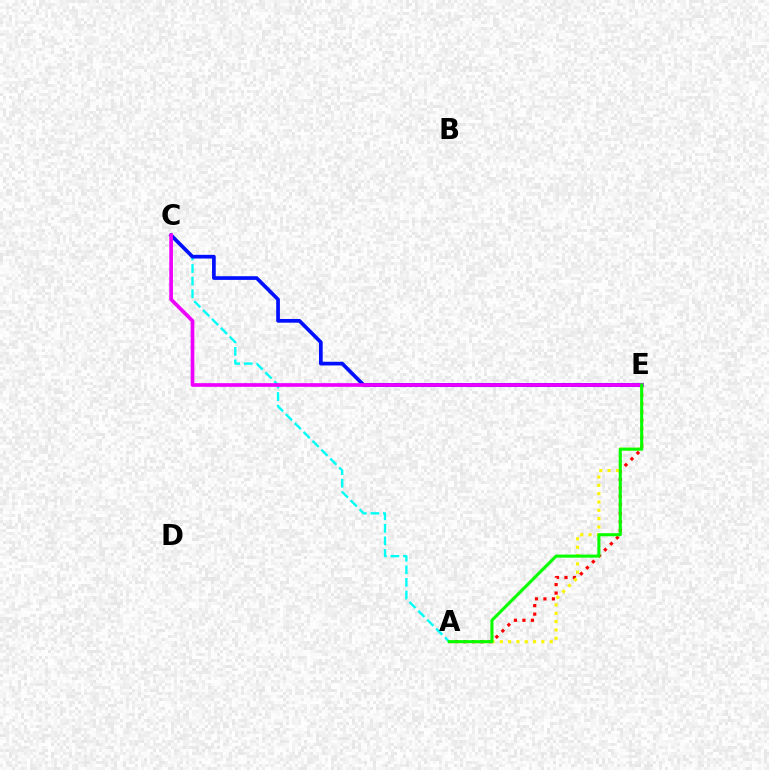{('A', 'E'): [{'color': '#ff0000', 'line_style': 'dotted', 'thickness': 2.3}, {'color': '#fcf500', 'line_style': 'dotted', 'thickness': 2.26}, {'color': '#08ff00', 'line_style': 'solid', 'thickness': 2.21}], ('A', 'C'): [{'color': '#00fff6', 'line_style': 'dashed', 'thickness': 1.71}], ('C', 'E'): [{'color': '#0010ff', 'line_style': 'solid', 'thickness': 2.66}, {'color': '#ee00ff', 'line_style': 'solid', 'thickness': 2.65}]}